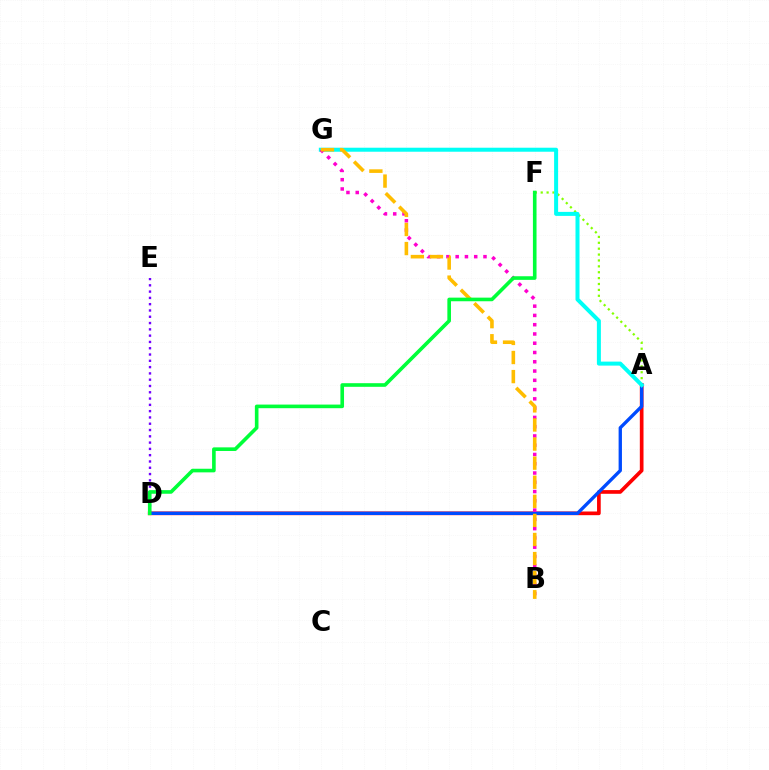{('A', 'F'): [{'color': '#84ff00', 'line_style': 'dotted', 'thickness': 1.6}], ('A', 'D'): [{'color': '#ff0000', 'line_style': 'solid', 'thickness': 2.65}, {'color': '#004bff', 'line_style': 'solid', 'thickness': 2.4}], ('A', 'G'): [{'color': '#00fff6', 'line_style': 'solid', 'thickness': 2.88}], ('B', 'G'): [{'color': '#ff00cf', 'line_style': 'dotted', 'thickness': 2.52}, {'color': '#ffbd00', 'line_style': 'dashed', 'thickness': 2.59}], ('D', 'E'): [{'color': '#7200ff', 'line_style': 'dotted', 'thickness': 1.71}], ('D', 'F'): [{'color': '#00ff39', 'line_style': 'solid', 'thickness': 2.61}]}